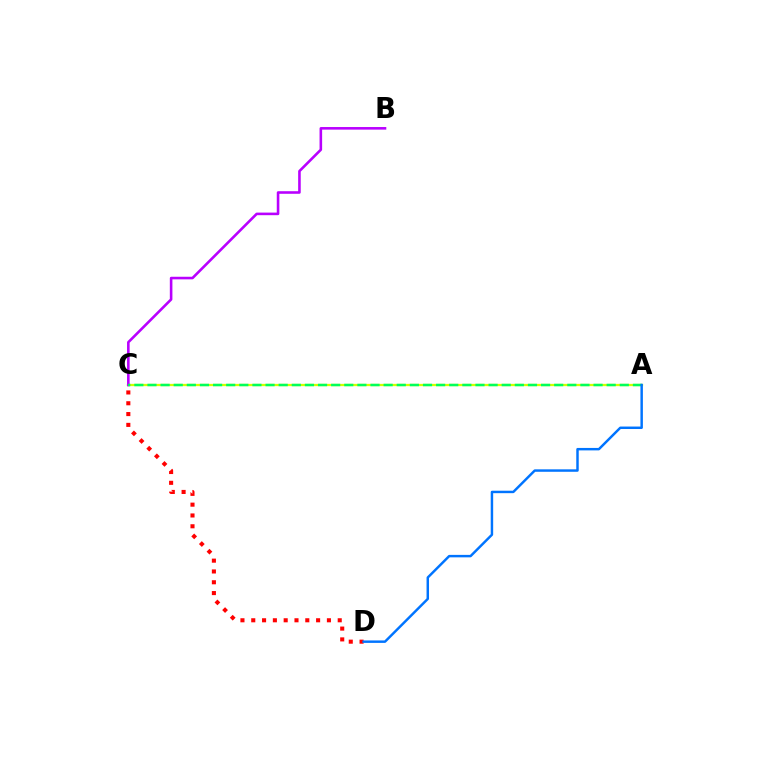{('A', 'C'): [{'color': '#d1ff00', 'line_style': 'solid', 'thickness': 1.64}, {'color': '#00ff5c', 'line_style': 'dashed', 'thickness': 1.78}], ('C', 'D'): [{'color': '#ff0000', 'line_style': 'dotted', 'thickness': 2.94}], ('B', 'C'): [{'color': '#b900ff', 'line_style': 'solid', 'thickness': 1.86}], ('A', 'D'): [{'color': '#0074ff', 'line_style': 'solid', 'thickness': 1.77}]}